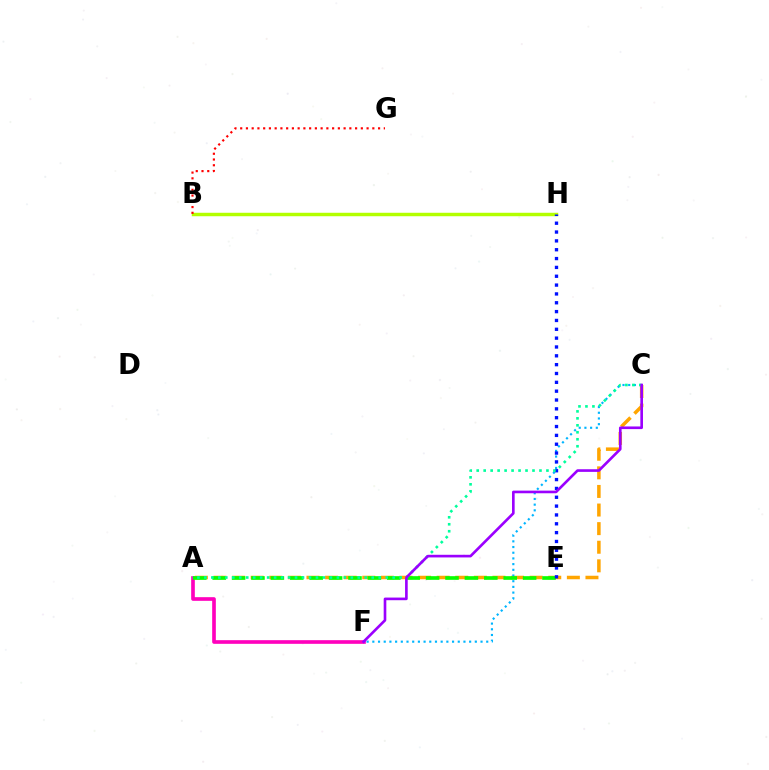{('A', 'C'): [{'color': '#ffa500', 'line_style': 'dashed', 'thickness': 2.53}, {'color': '#00ff9d', 'line_style': 'dotted', 'thickness': 1.89}], ('A', 'F'): [{'color': '#ff00bd', 'line_style': 'solid', 'thickness': 2.63}], ('B', 'H'): [{'color': '#b3ff00', 'line_style': 'solid', 'thickness': 2.49}], ('C', 'F'): [{'color': '#00b5ff', 'line_style': 'dotted', 'thickness': 1.55}, {'color': '#9b00ff', 'line_style': 'solid', 'thickness': 1.9}], ('A', 'E'): [{'color': '#08ff00', 'line_style': 'dashed', 'thickness': 2.64}], ('E', 'H'): [{'color': '#0010ff', 'line_style': 'dotted', 'thickness': 2.4}], ('B', 'G'): [{'color': '#ff0000', 'line_style': 'dotted', 'thickness': 1.56}]}